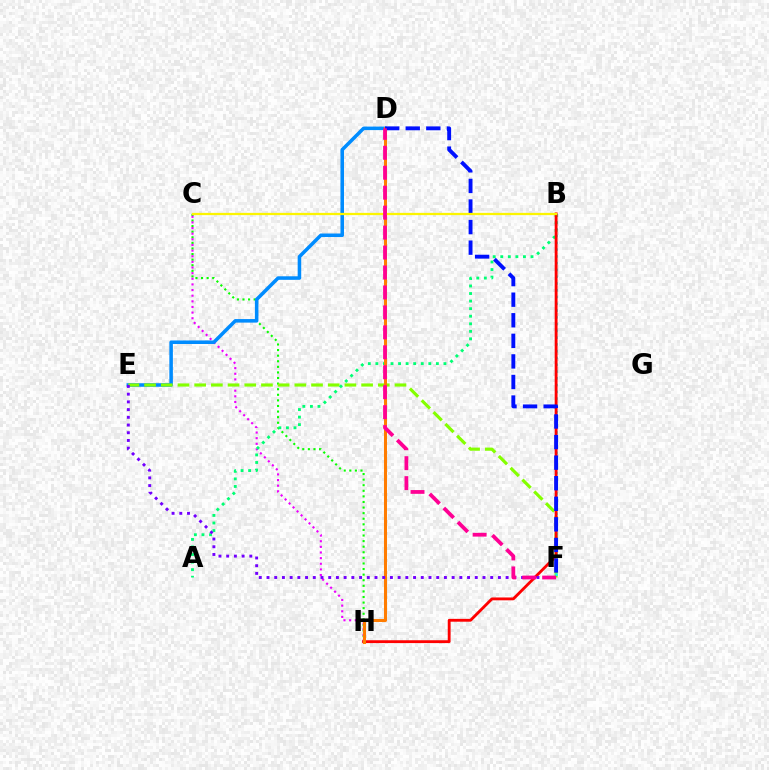{('C', 'H'): [{'color': '#08ff00', 'line_style': 'dotted', 'thickness': 1.52}, {'color': '#ee00ff', 'line_style': 'dotted', 'thickness': 1.53}], ('D', 'E'): [{'color': '#008cff', 'line_style': 'solid', 'thickness': 2.55}], ('E', 'F'): [{'color': '#84ff00', 'line_style': 'dashed', 'thickness': 2.27}, {'color': '#7200ff', 'line_style': 'dotted', 'thickness': 2.1}], ('B', 'F'): [{'color': '#00fff6', 'line_style': 'dotted', 'thickness': 1.84}], ('A', 'B'): [{'color': '#00ff74', 'line_style': 'dotted', 'thickness': 2.05}], ('B', 'H'): [{'color': '#ff0000', 'line_style': 'solid', 'thickness': 2.05}], ('D', 'H'): [{'color': '#ff7c00', 'line_style': 'solid', 'thickness': 2.18}], ('D', 'F'): [{'color': '#0010ff', 'line_style': 'dashed', 'thickness': 2.79}, {'color': '#ff0094', 'line_style': 'dashed', 'thickness': 2.71}], ('B', 'C'): [{'color': '#fcf500', 'line_style': 'solid', 'thickness': 1.63}]}